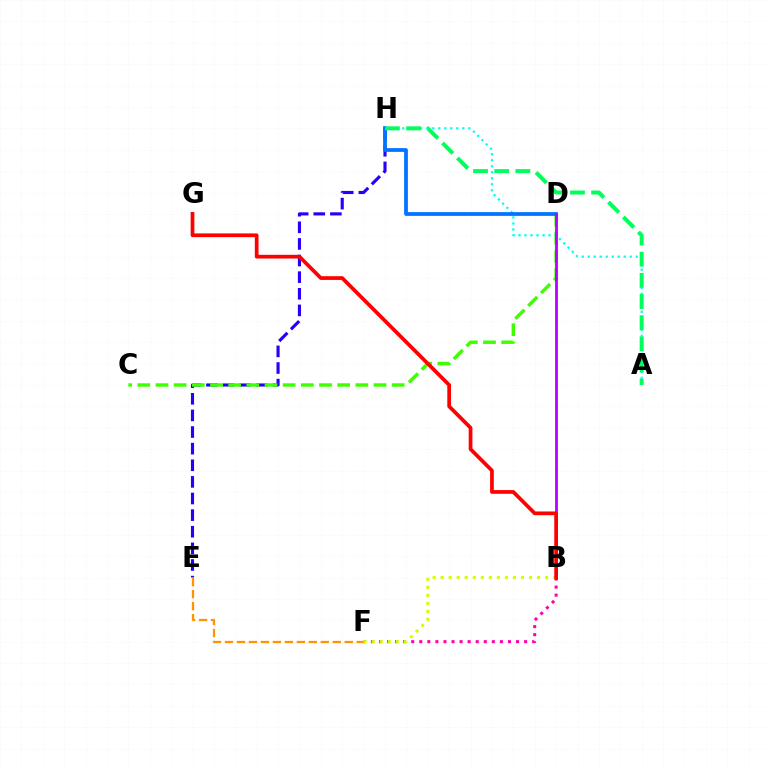{('E', 'H'): [{'color': '#2500ff', 'line_style': 'dashed', 'thickness': 2.26}], ('B', 'F'): [{'color': '#ff00ac', 'line_style': 'dotted', 'thickness': 2.19}, {'color': '#d1ff00', 'line_style': 'dotted', 'thickness': 2.18}], ('E', 'F'): [{'color': '#ff9400', 'line_style': 'dashed', 'thickness': 1.63}], ('C', 'D'): [{'color': '#3dff00', 'line_style': 'dashed', 'thickness': 2.47}], ('A', 'H'): [{'color': '#00fff6', 'line_style': 'dotted', 'thickness': 1.63}, {'color': '#00ff5c', 'line_style': 'dashed', 'thickness': 2.88}], ('D', 'H'): [{'color': '#0074ff', 'line_style': 'solid', 'thickness': 2.71}], ('B', 'D'): [{'color': '#b900ff', 'line_style': 'solid', 'thickness': 2.01}], ('B', 'G'): [{'color': '#ff0000', 'line_style': 'solid', 'thickness': 2.68}]}